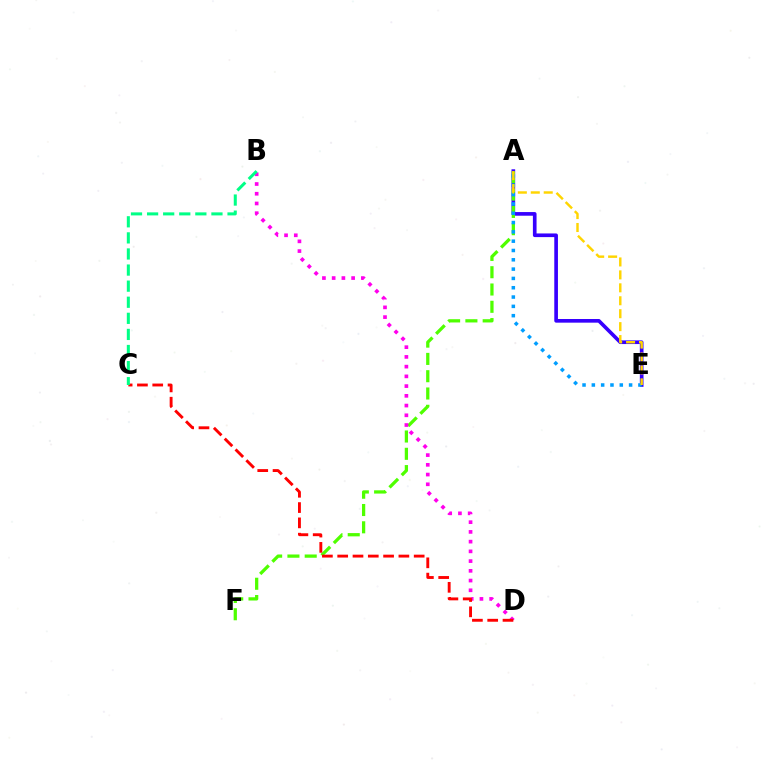{('A', 'E'): [{'color': '#3700ff', 'line_style': 'solid', 'thickness': 2.63}, {'color': '#009eff', 'line_style': 'dotted', 'thickness': 2.53}, {'color': '#ffd500', 'line_style': 'dashed', 'thickness': 1.76}], ('A', 'F'): [{'color': '#4fff00', 'line_style': 'dashed', 'thickness': 2.35}], ('B', 'D'): [{'color': '#ff00ed', 'line_style': 'dotted', 'thickness': 2.64}], ('C', 'D'): [{'color': '#ff0000', 'line_style': 'dashed', 'thickness': 2.08}], ('B', 'C'): [{'color': '#00ff86', 'line_style': 'dashed', 'thickness': 2.19}]}